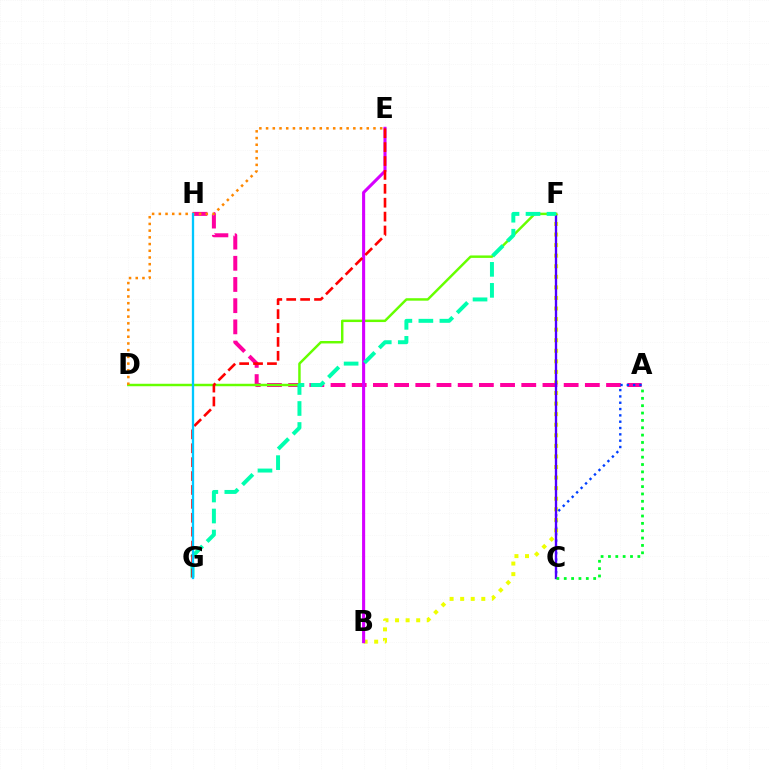{('B', 'F'): [{'color': '#eeff00', 'line_style': 'dotted', 'thickness': 2.87}], ('A', 'H'): [{'color': '#ff00a0', 'line_style': 'dashed', 'thickness': 2.88}], ('A', 'C'): [{'color': '#003fff', 'line_style': 'dotted', 'thickness': 1.72}, {'color': '#00ff27', 'line_style': 'dotted', 'thickness': 2.0}], ('C', 'F'): [{'color': '#4f00ff', 'line_style': 'solid', 'thickness': 1.7}], ('D', 'F'): [{'color': '#66ff00', 'line_style': 'solid', 'thickness': 1.77}], ('B', 'E'): [{'color': '#d600ff', 'line_style': 'solid', 'thickness': 2.22}], ('F', 'G'): [{'color': '#00ffaf', 'line_style': 'dashed', 'thickness': 2.85}], ('E', 'G'): [{'color': '#ff0000', 'line_style': 'dashed', 'thickness': 1.89}], ('D', 'E'): [{'color': '#ff8800', 'line_style': 'dotted', 'thickness': 1.82}], ('G', 'H'): [{'color': '#00c7ff', 'line_style': 'solid', 'thickness': 1.65}]}